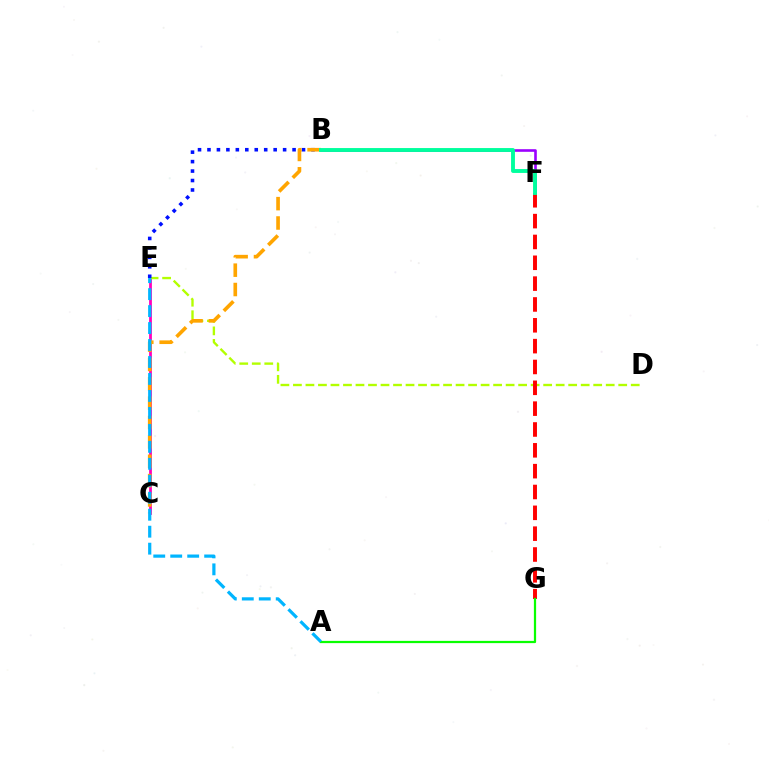{('C', 'E'): [{'color': '#ff00bd', 'line_style': 'solid', 'thickness': 2.0}], ('D', 'E'): [{'color': '#b3ff00', 'line_style': 'dashed', 'thickness': 1.7}], ('B', 'F'): [{'color': '#9b00ff', 'line_style': 'solid', 'thickness': 1.89}, {'color': '#00ff9d', 'line_style': 'solid', 'thickness': 2.8}], ('B', 'E'): [{'color': '#0010ff', 'line_style': 'dotted', 'thickness': 2.57}], ('F', 'G'): [{'color': '#ff0000', 'line_style': 'dashed', 'thickness': 2.83}], ('A', 'G'): [{'color': '#08ff00', 'line_style': 'solid', 'thickness': 1.61}], ('B', 'C'): [{'color': '#ffa500', 'line_style': 'dashed', 'thickness': 2.63}], ('A', 'E'): [{'color': '#00b5ff', 'line_style': 'dashed', 'thickness': 2.31}]}